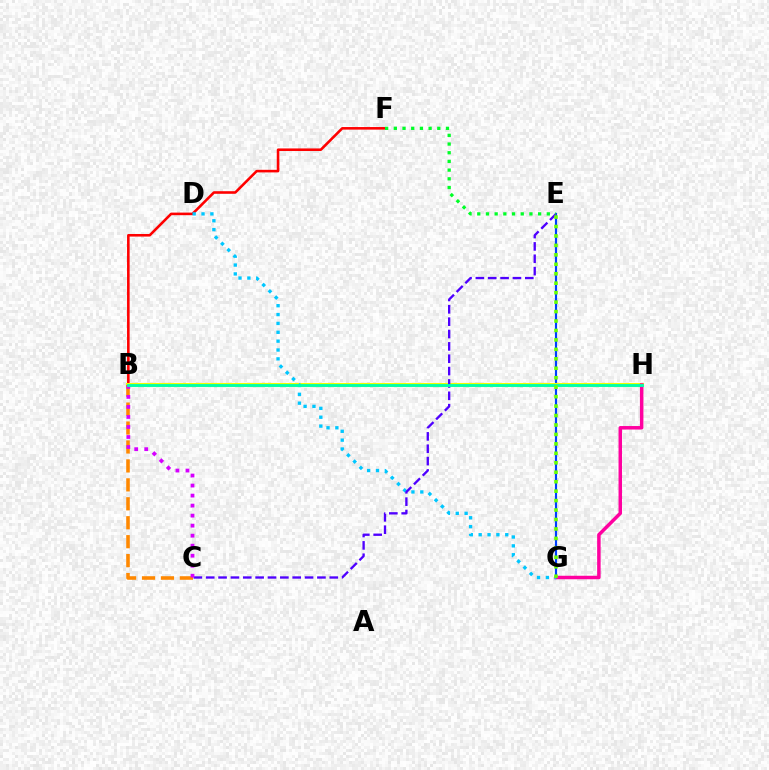{('E', 'G'): [{'color': '#003fff', 'line_style': 'solid', 'thickness': 1.56}, {'color': '#66ff00', 'line_style': 'dotted', 'thickness': 2.57}], ('B', 'F'): [{'color': '#ff0000', 'line_style': 'solid', 'thickness': 1.86}], ('B', 'H'): [{'color': '#eeff00', 'line_style': 'solid', 'thickness': 2.94}, {'color': '#00ffaf', 'line_style': 'solid', 'thickness': 2.07}], ('B', 'C'): [{'color': '#ff8800', 'line_style': 'dashed', 'thickness': 2.57}, {'color': '#d600ff', 'line_style': 'dotted', 'thickness': 2.72}], ('G', 'H'): [{'color': '#ff00a0', 'line_style': 'solid', 'thickness': 2.51}], ('D', 'G'): [{'color': '#00c7ff', 'line_style': 'dotted', 'thickness': 2.41}], ('C', 'E'): [{'color': '#4f00ff', 'line_style': 'dashed', 'thickness': 1.68}], ('E', 'F'): [{'color': '#00ff27', 'line_style': 'dotted', 'thickness': 2.36}]}